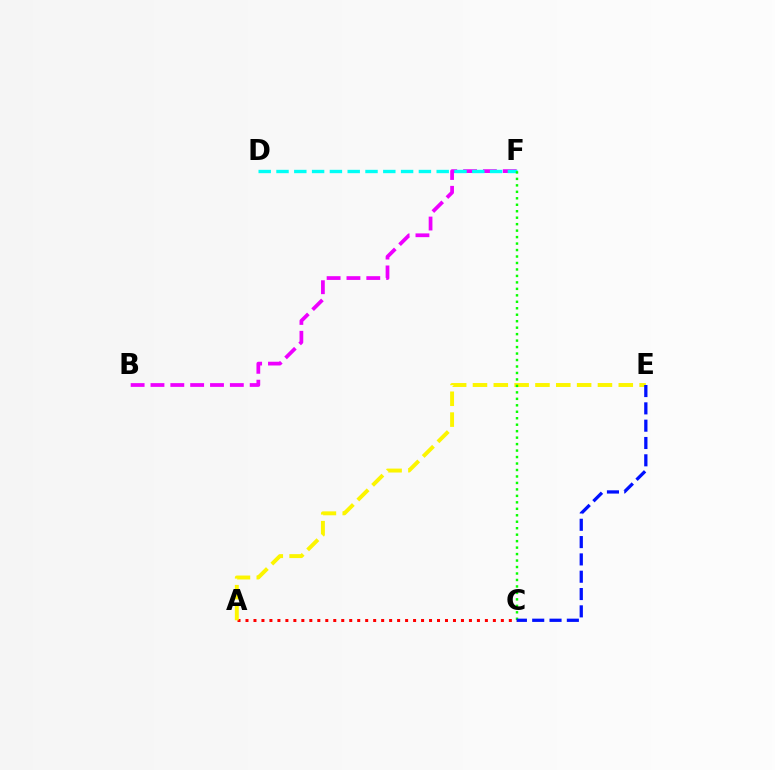{('A', 'C'): [{'color': '#ff0000', 'line_style': 'dotted', 'thickness': 2.17}], ('B', 'F'): [{'color': '#ee00ff', 'line_style': 'dashed', 'thickness': 2.7}], ('A', 'E'): [{'color': '#fcf500', 'line_style': 'dashed', 'thickness': 2.83}], ('D', 'F'): [{'color': '#00fff6', 'line_style': 'dashed', 'thickness': 2.42}], ('C', 'F'): [{'color': '#08ff00', 'line_style': 'dotted', 'thickness': 1.76}], ('C', 'E'): [{'color': '#0010ff', 'line_style': 'dashed', 'thickness': 2.35}]}